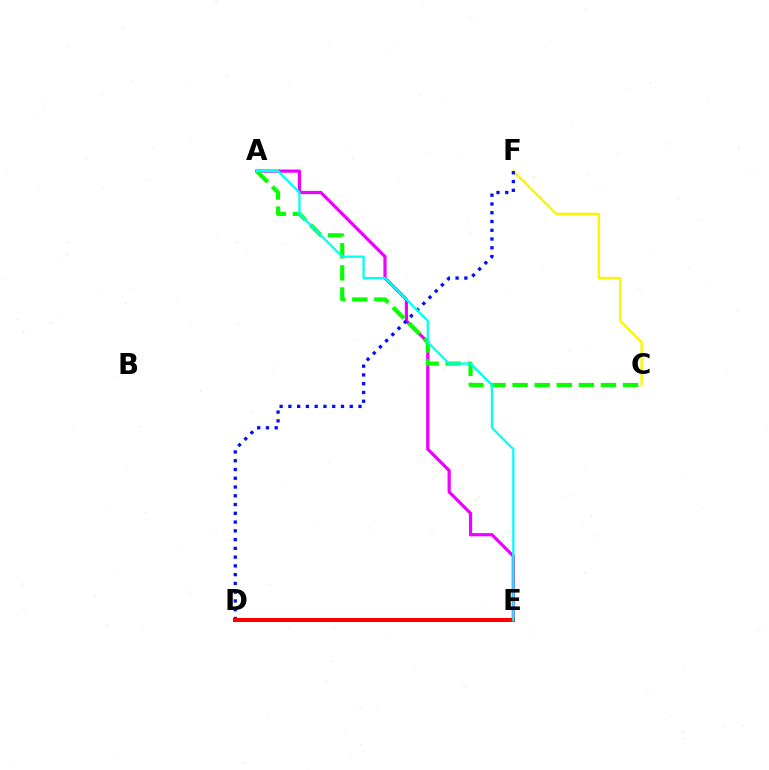{('A', 'E'): [{'color': '#ee00ff', 'line_style': 'solid', 'thickness': 2.31}, {'color': '#00fff6', 'line_style': 'solid', 'thickness': 1.62}], ('C', 'F'): [{'color': '#fcf500', 'line_style': 'solid', 'thickness': 1.72}], ('A', 'C'): [{'color': '#08ff00', 'line_style': 'dashed', 'thickness': 3.0}], ('D', 'F'): [{'color': '#0010ff', 'line_style': 'dotted', 'thickness': 2.38}], ('D', 'E'): [{'color': '#ff0000', 'line_style': 'solid', 'thickness': 2.91}]}